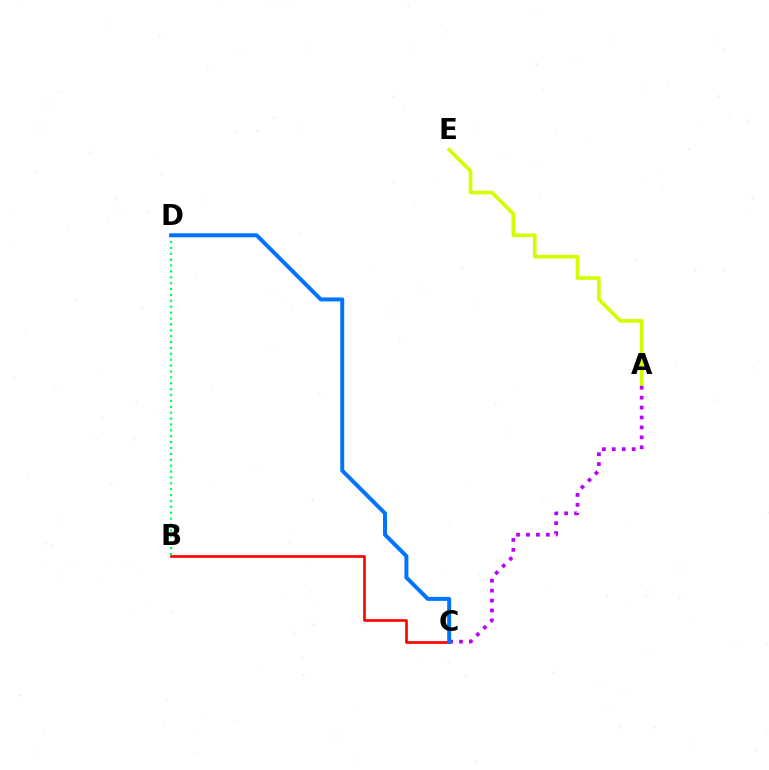{('A', 'E'): [{'color': '#d1ff00', 'line_style': 'solid', 'thickness': 2.65}], ('A', 'C'): [{'color': '#b900ff', 'line_style': 'dotted', 'thickness': 2.7}], ('B', 'C'): [{'color': '#ff0000', 'line_style': 'solid', 'thickness': 1.91}], ('B', 'D'): [{'color': '#00ff5c', 'line_style': 'dotted', 'thickness': 1.6}], ('C', 'D'): [{'color': '#0074ff', 'line_style': 'solid', 'thickness': 2.86}]}